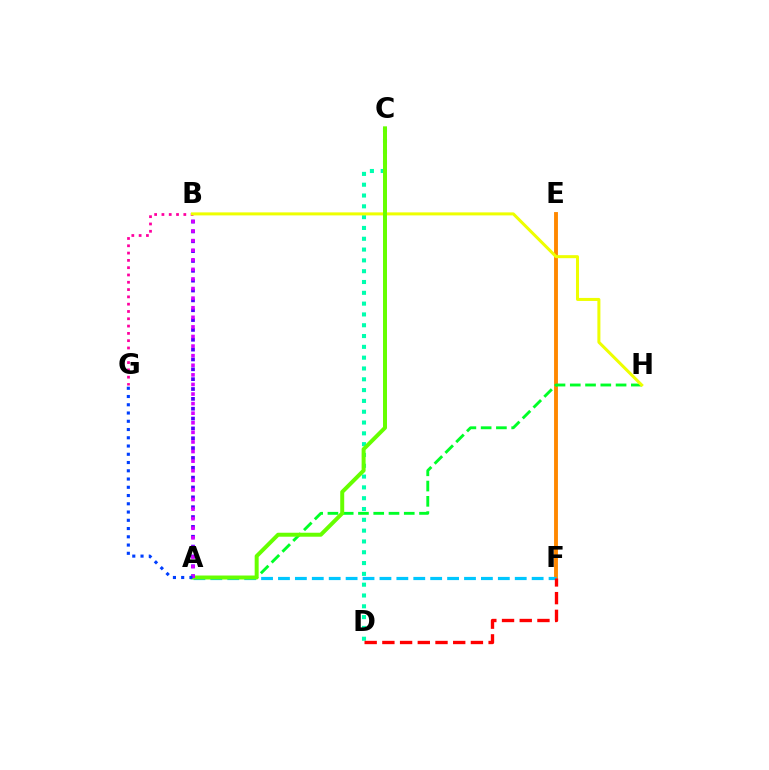{('C', 'D'): [{'color': '#00ffaf', 'line_style': 'dotted', 'thickness': 2.94}], ('E', 'F'): [{'color': '#ff8800', 'line_style': 'solid', 'thickness': 2.79}], ('A', 'H'): [{'color': '#00ff27', 'line_style': 'dashed', 'thickness': 2.07}], ('B', 'G'): [{'color': '#ff00a0', 'line_style': 'dotted', 'thickness': 1.98}], ('B', 'H'): [{'color': '#eeff00', 'line_style': 'solid', 'thickness': 2.18}], ('A', 'F'): [{'color': '#00c7ff', 'line_style': 'dashed', 'thickness': 2.3}], ('A', 'C'): [{'color': '#66ff00', 'line_style': 'solid', 'thickness': 2.86}], ('A', 'B'): [{'color': '#4f00ff', 'line_style': 'dotted', 'thickness': 2.68}, {'color': '#d600ff', 'line_style': 'dotted', 'thickness': 2.6}], ('D', 'F'): [{'color': '#ff0000', 'line_style': 'dashed', 'thickness': 2.41}], ('A', 'G'): [{'color': '#003fff', 'line_style': 'dotted', 'thickness': 2.24}]}